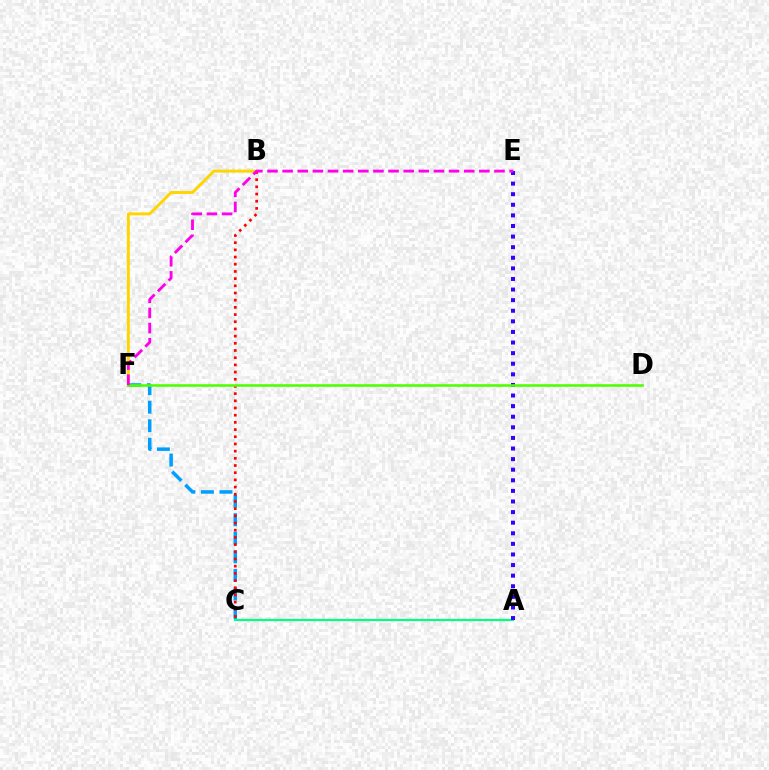{('C', 'F'): [{'color': '#009eff', 'line_style': 'dashed', 'thickness': 2.52}], ('B', 'F'): [{'color': '#ffd500', 'line_style': 'solid', 'thickness': 2.11}], ('B', 'C'): [{'color': '#ff0000', 'line_style': 'dotted', 'thickness': 1.95}], ('A', 'C'): [{'color': '#00ff86', 'line_style': 'solid', 'thickness': 1.58}], ('A', 'E'): [{'color': '#3700ff', 'line_style': 'dotted', 'thickness': 2.88}], ('D', 'F'): [{'color': '#4fff00', 'line_style': 'solid', 'thickness': 1.85}], ('E', 'F'): [{'color': '#ff00ed', 'line_style': 'dashed', 'thickness': 2.06}]}